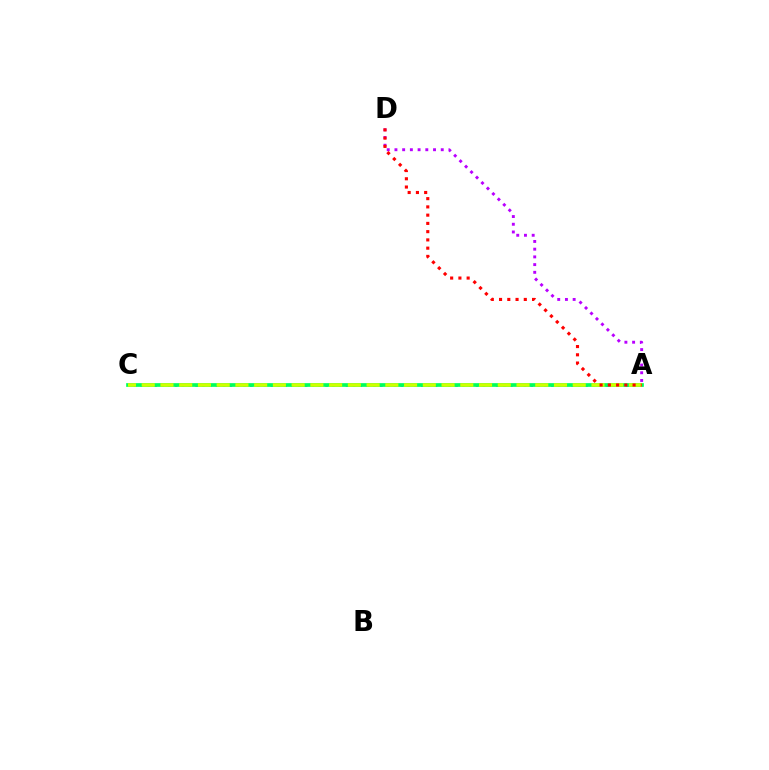{('A', 'C'): [{'color': '#0074ff', 'line_style': 'dotted', 'thickness': 1.86}, {'color': '#00ff5c', 'line_style': 'solid', 'thickness': 2.66}, {'color': '#d1ff00', 'line_style': 'dashed', 'thickness': 2.55}], ('A', 'D'): [{'color': '#b900ff', 'line_style': 'dotted', 'thickness': 2.1}, {'color': '#ff0000', 'line_style': 'dotted', 'thickness': 2.24}]}